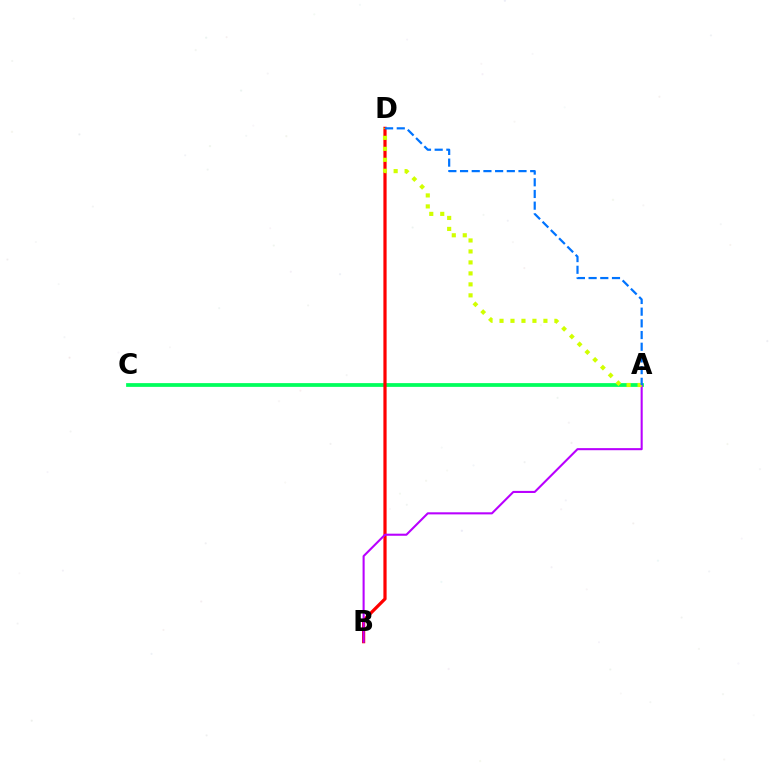{('A', 'C'): [{'color': '#00ff5c', 'line_style': 'solid', 'thickness': 2.71}], ('B', 'D'): [{'color': '#ff0000', 'line_style': 'solid', 'thickness': 2.31}], ('A', 'B'): [{'color': '#b900ff', 'line_style': 'solid', 'thickness': 1.5}], ('A', 'D'): [{'color': '#d1ff00', 'line_style': 'dotted', 'thickness': 2.98}, {'color': '#0074ff', 'line_style': 'dashed', 'thickness': 1.59}]}